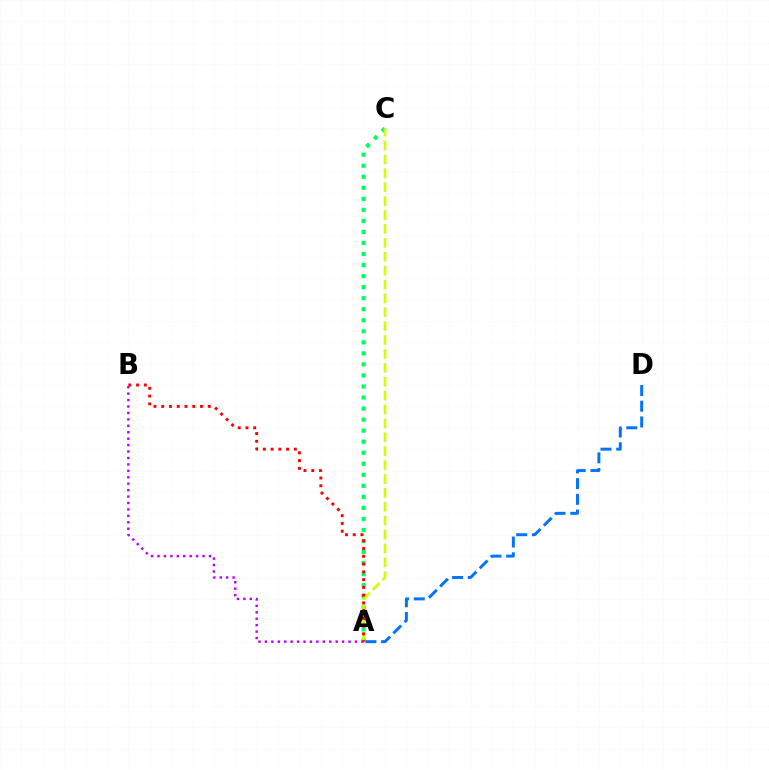{('A', 'C'): [{'color': '#00ff5c', 'line_style': 'dotted', 'thickness': 3.0}, {'color': '#d1ff00', 'line_style': 'dashed', 'thickness': 1.89}], ('A', 'B'): [{'color': '#b900ff', 'line_style': 'dotted', 'thickness': 1.75}, {'color': '#ff0000', 'line_style': 'dotted', 'thickness': 2.11}], ('A', 'D'): [{'color': '#0074ff', 'line_style': 'dashed', 'thickness': 2.14}]}